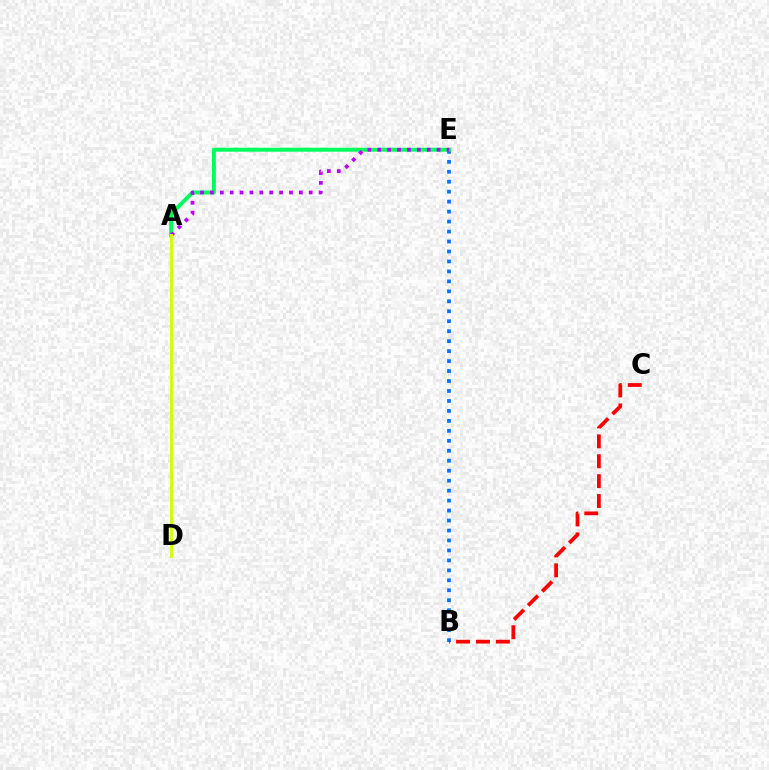{('B', 'E'): [{'color': '#0074ff', 'line_style': 'dotted', 'thickness': 2.71}], ('B', 'C'): [{'color': '#ff0000', 'line_style': 'dashed', 'thickness': 2.7}], ('A', 'E'): [{'color': '#00ff5c', 'line_style': 'solid', 'thickness': 2.83}, {'color': '#b900ff', 'line_style': 'dotted', 'thickness': 2.68}], ('A', 'D'): [{'color': '#d1ff00', 'line_style': 'solid', 'thickness': 2.08}]}